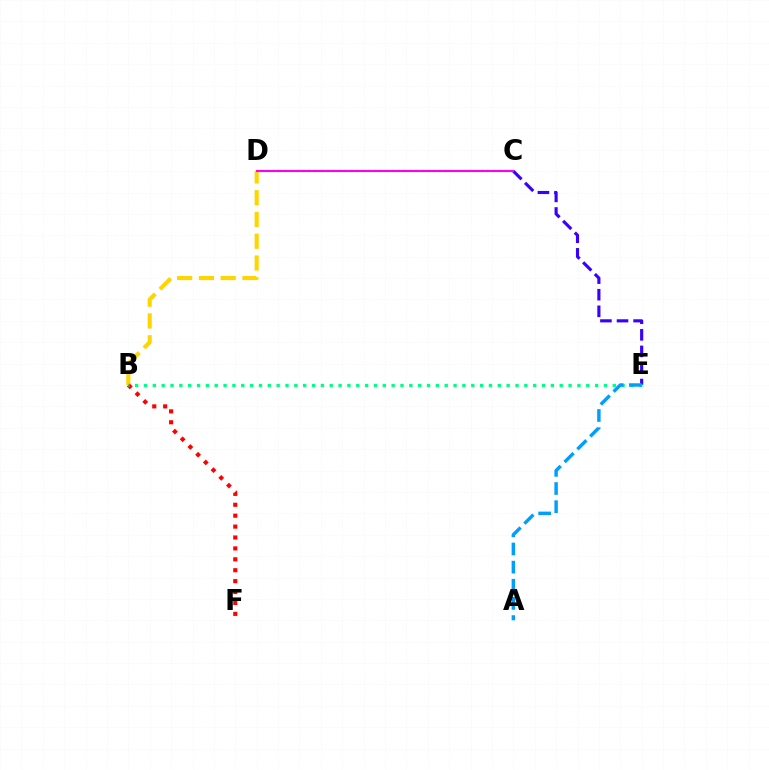{('C', 'D'): [{'color': '#4fff00', 'line_style': 'dotted', 'thickness': 1.62}, {'color': '#ff00ed', 'line_style': 'solid', 'thickness': 1.52}], ('B', 'D'): [{'color': '#ffd500', 'line_style': 'dashed', 'thickness': 2.96}], ('C', 'E'): [{'color': '#3700ff', 'line_style': 'dashed', 'thickness': 2.25}], ('B', 'F'): [{'color': '#ff0000', 'line_style': 'dotted', 'thickness': 2.96}], ('B', 'E'): [{'color': '#00ff86', 'line_style': 'dotted', 'thickness': 2.4}], ('A', 'E'): [{'color': '#009eff', 'line_style': 'dashed', 'thickness': 2.46}]}